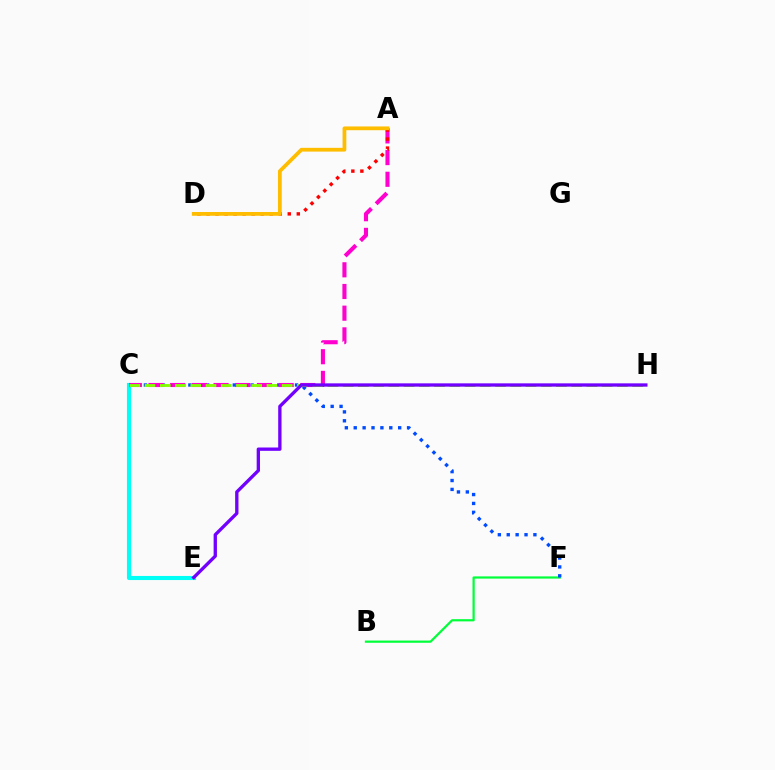{('B', 'F'): [{'color': '#00ff39', 'line_style': 'solid', 'thickness': 1.6}], ('C', 'E'): [{'color': '#00fff6', 'line_style': 'solid', 'thickness': 2.95}], ('C', 'F'): [{'color': '#004bff', 'line_style': 'dotted', 'thickness': 2.42}], ('A', 'C'): [{'color': '#ff00cf', 'line_style': 'dashed', 'thickness': 2.95}], ('C', 'H'): [{'color': '#84ff00', 'line_style': 'dashed', 'thickness': 2.07}], ('E', 'H'): [{'color': '#7200ff', 'line_style': 'solid', 'thickness': 2.39}], ('A', 'D'): [{'color': '#ff0000', 'line_style': 'dotted', 'thickness': 2.45}, {'color': '#ffbd00', 'line_style': 'solid', 'thickness': 2.71}]}